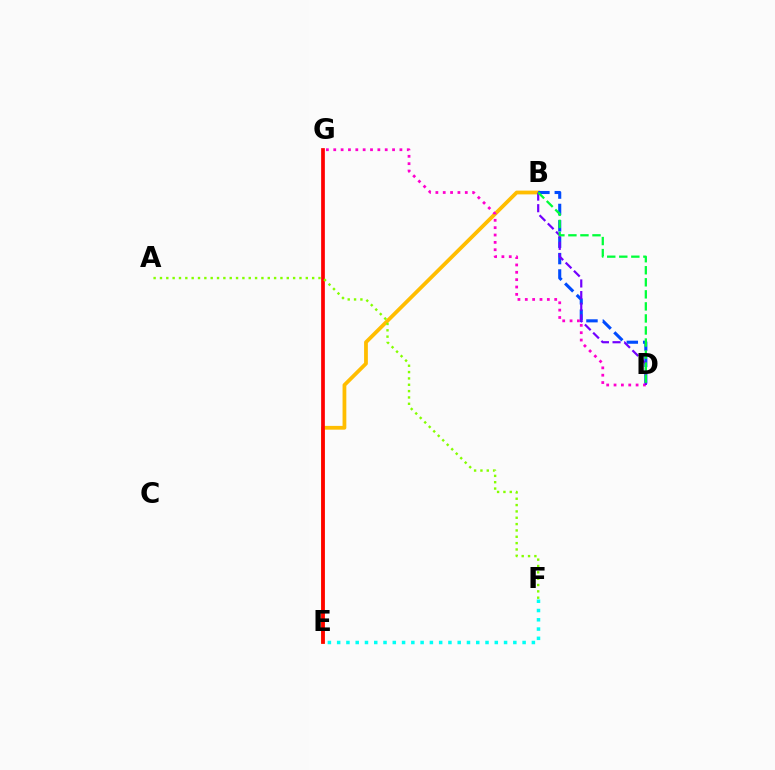{('B', 'E'): [{'color': '#ffbd00', 'line_style': 'solid', 'thickness': 2.71}], ('E', 'G'): [{'color': '#ff0000', 'line_style': 'solid', 'thickness': 2.68}], ('A', 'F'): [{'color': '#84ff00', 'line_style': 'dotted', 'thickness': 1.72}], ('B', 'D'): [{'color': '#004bff', 'line_style': 'dashed', 'thickness': 2.23}, {'color': '#7200ff', 'line_style': 'dashed', 'thickness': 1.58}, {'color': '#00ff39', 'line_style': 'dashed', 'thickness': 1.64}], ('D', 'G'): [{'color': '#ff00cf', 'line_style': 'dotted', 'thickness': 2.0}], ('E', 'F'): [{'color': '#00fff6', 'line_style': 'dotted', 'thickness': 2.52}]}